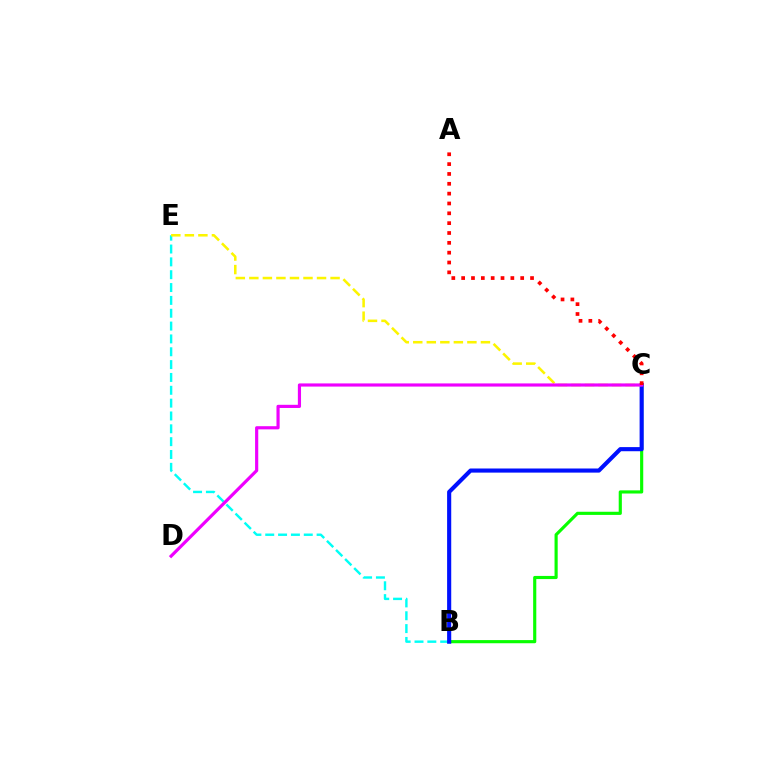{('B', 'E'): [{'color': '#00fff6', 'line_style': 'dashed', 'thickness': 1.74}], ('B', 'C'): [{'color': '#08ff00', 'line_style': 'solid', 'thickness': 2.26}, {'color': '#0010ff', 'line_style': 'solid', 'thickness': 2.97}], ('C', 'E'): [{'color': '#fcf500', 'line_style': 'dashed', 'thickness': 1.84}], ('C', 'D'): [{'color': '#ee00ff', 'line_style': 'solid', 'thickness': 2.28}], ('A', 'C'): [{'color': '#ff0000', 'line_style': 'dotted', 'thickness': 2.67}]}